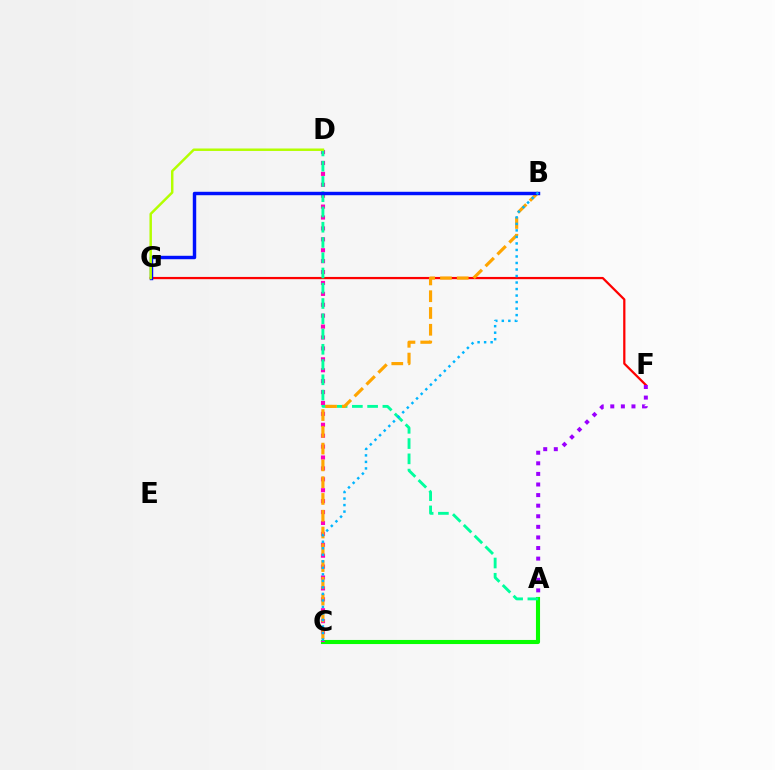{('A', 'C'): [{'color': '#08ff00', 'line_style': 'solid', 'thickness': 2.95}], ('F', 'G'): [{'color': '#ff0000', 'line_style': 'solid', 'thickness': 1.61}], ('C', 'D'): [{'color': '#ff00bd', 'line_style': 'dotted', 'thickness': 2.96}], ('A', 'D'): [{'color': '#00ff9d', 'line_style': 'dashed', 'thickness': 2.07}], ('B', 'C'): [{'color': '#ffa500', 'line_style': 'dashed', 'thickness': 2.28}, {'color': '#00b5ff', 'line_style': 'dotted', 'thickness': 1.77}], ('B', 'G'): [{'color': '#0010ff', 'line_style': 'solid', 'thickness': 2.48}], ('D', 'G'): [{'color': '#b3ff00', 'line_style': 'solid', 'thickness': 1.78}], ('A', 'F'): [{'color': '#9b00ff', 'line_style': 'dotted', 'thickness': 2.88}]}